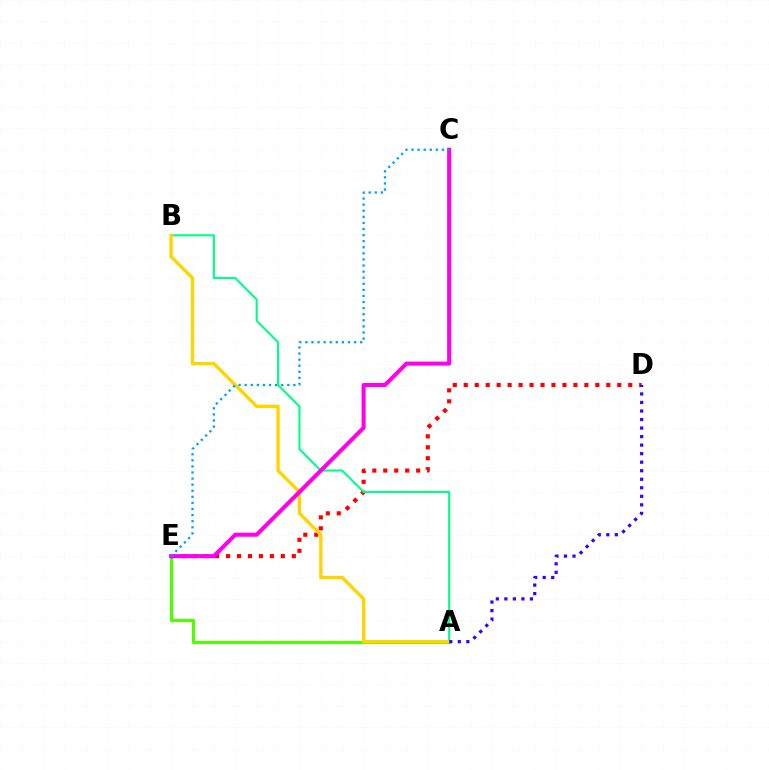{('A', 'E'): [{'color': '#4fff00', 'line_style': 'solid', 'thickness': 2.26}], ('D', 'E'): [{'color': '#ff0000', 'line_style': 'dotted', 'thickness': 2.98}], ('A', 'B'): [{'color': '#00ff86', 'line_style': 'solid', 'thickness': 1.51}, {'color': '#ffd500', 'line_style': 'solid', 'thickness': 2.43}], ('C', 'E'): [{'color': '#ff00ed', 'line_style': 'solid', 'thickness': 2.92}, {'color': '#009eff', 'line_style': 'dotted', 'thickness': 1.65}], ('A', 'D'): [{'color': '#3700ff', 'line_style': 'dotted', 'thickness': 2.32}]}